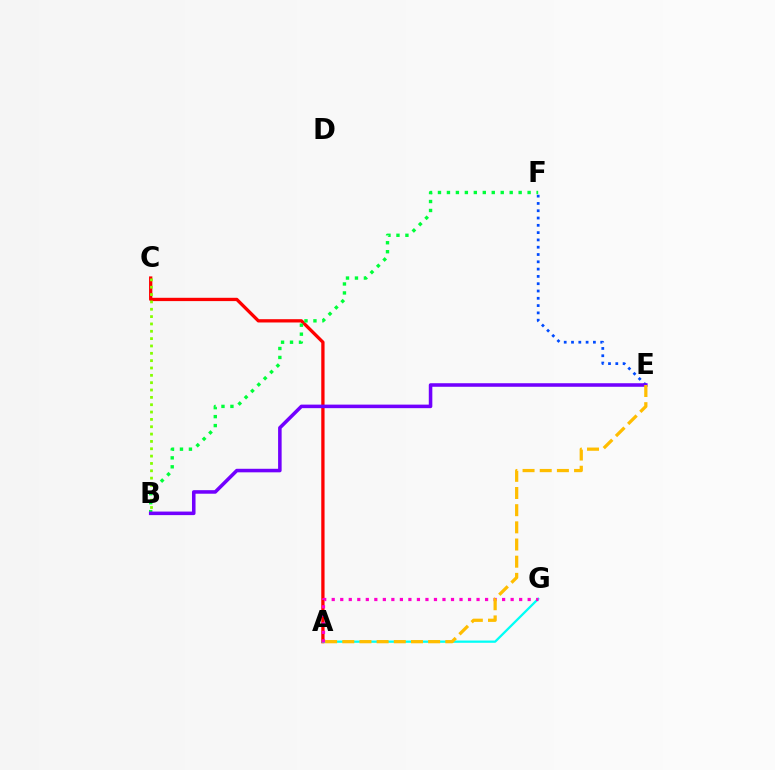{('E', 'F'): [{'color': '#004bff', 'line_style': 'dotted', 'thickness': 1.98}], ('A', 'C'): [{'color': '#ff0000', 'line_style': 'solid', 'thickness': 2.37}], ('B', 'C'): [{'color': '#84ff00', 'line_style': 'dotted', 'thickness': 1.99}], ('A', 'G'): [{'color': '#00fff6', 'line_style': 'solid', 'thickness': 1.63}, {'color': '#ff00cf', 'line_style': 'dotted', 'thickness': 2.31}], ('B', 'F'): [{'color': '#00ff39', 'line_style': 'dotted', 'thickness': 2.44}], ('B', 'E'): [{'color': '#7200ff', 'line_style': 'solid', 'thickness': 2.55}], ('A', 'E'): [{'color': '#ffbd00', 'line_style': 'dashed', 'thickness': 2.33}]}